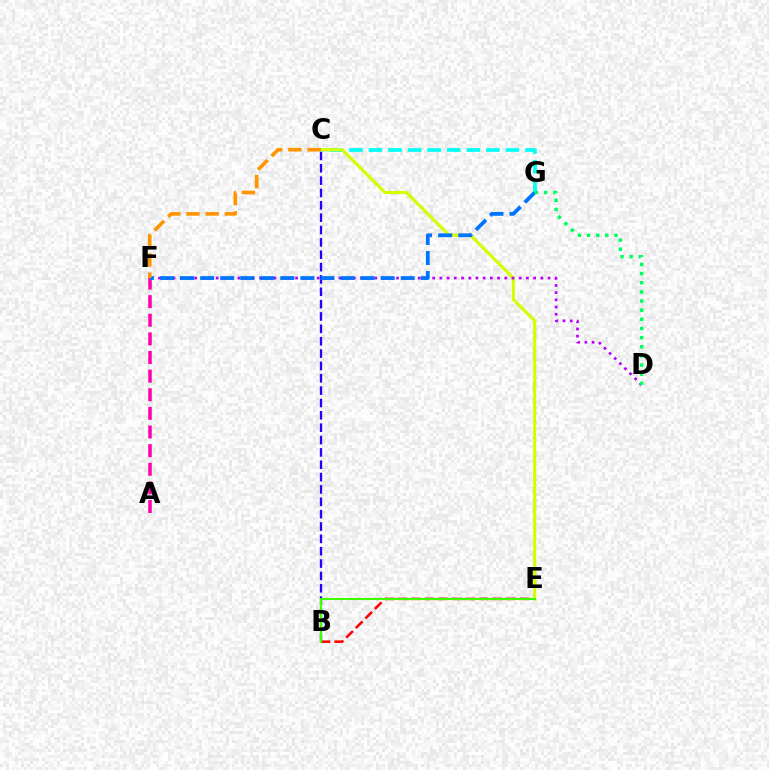{('B', 'C'): [{'color': '#2500ff', 'line_style': 'dashed', 'thickness': 1.68}], ('B', 'E'): [{'color': '#ff0000', 'line_style': 'dashed', 'thickness': 1.84}, {'color': '#3dff00', 'line_style': 'solid', 'thickness': 1.51}], ('C', 'G'): [{'color': '#00fff6', 'line_style': 'dashed', 'thickness': 2.66}], ('A', 'F'): [{'color': '#ff00ac', 'line_style': 'dashed', 'thickness': 2.53}], ('C', 'E'): [{'color': '#d1ff00', 'line_style': 'solid', 'thickness': 2.25}], ('D', 'F'): [{'color': '#b900ff', 'line_style': 'dotted', 'thickness': 1.96}], ('F', 'G'): [{'color': '#0074ff', 'line_style': 'dashed', 'thickness': 2.72}], ('D', 'G'): [{'color': '#00ff5c', 'line_style': 'dotted', 'thickness': 2.49}], ('C', 'F'): [{'color': '#ff9400', 'line_style': 'dashed', 'thickness': 2.61}]}